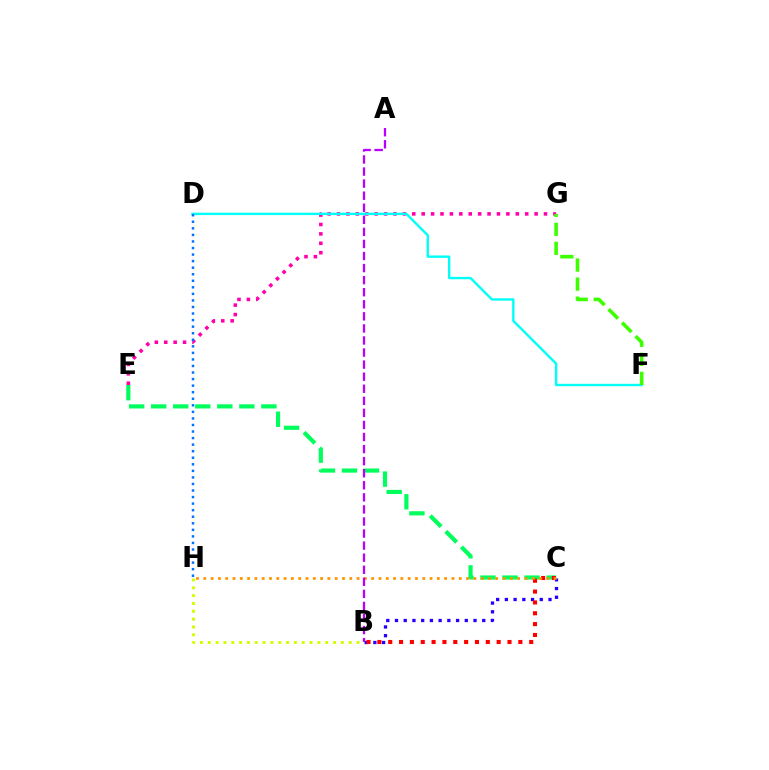{('E', 'G'): [{'color': '#ff00ac', 'line_style': 'dotted', 'thickness': 2.56}], ('B', 'C'): [{'color': '#2500ff', 'line_style': 'dotted', 'thickness': 2.37}, {'color': '#ff0000', 'line_style': 'dotted', 'thickness': 2.95}], ('D', 'F'): [{'color': '#00fff6', 'line_style': 'solid', 'thickness': 1.72}], ('F', 'G'): [{'color': '#3dff00', 'line_style': 'dashed', 'thickness': 2.59}], ('C', 'E'): [{'color': '#00ff5c', 'line_style': 'dashed', 'thickness': 2.99}], ('D', 'H'): [{'color': '#0074ff', 'line_style': 'dotted', 'thickness': 1.78}], ('B', 'H'): [{'color': '#d1ff00', 'line_style': 'dotted', 'thickness': 2.13}], ('C', 'H'): [{'color': '#ff9400', 'line_style': 'dotted', 'thickness': 1.98}], ('A', 'B'): [{'color': '#b900ff', 'line_style': 'dashed', 'thickness': 1.64}]}